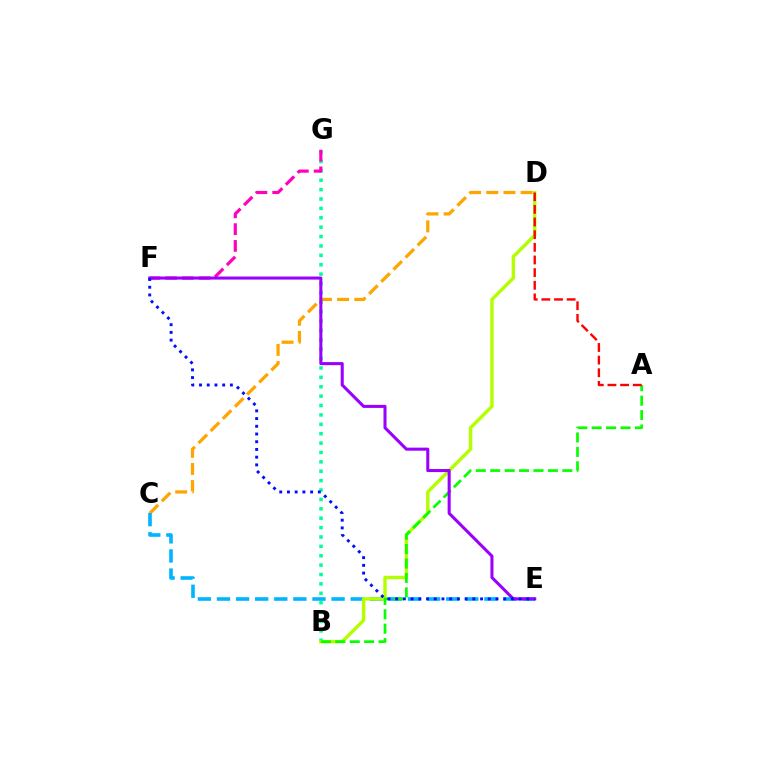{('B', 'G'): [{'color': '#00ff9d', 'line_style': 'dotted', 'thickness': 2.55}], ('C', 'D'): [{'color': '#ffa500', 'line_style': 'dashed', 'thickness': 2.33}], ('F', 'G'): [{'color': '#ff00bd', 'line_style': 'dashed', 'thickness': 2.28}], ('C', 'E'): [{'color': '#00b5ff', 'line_style': 'dashed', 'thickness': 2.59}], ('B', 'D'): [{'color': '#b3ff00', 'line_style': 'solid', 'thickness': 2.45}], ('A', 'B'): [{'color': '#08ff00', 'line_style': 'dashed', 'thickness': 1.96}], ('E', 'F'): [{'color': '#9b00ff', 'line_style': 'solid', 'thickness': 2.2}, {'color': '#0010ff', 'line_style': 'dotted', 'thickness': 2.1}], ('A', 'D'): [{'color': '#ff0000', 'line_style': 'dashed', 'thickness': 1.72}]}